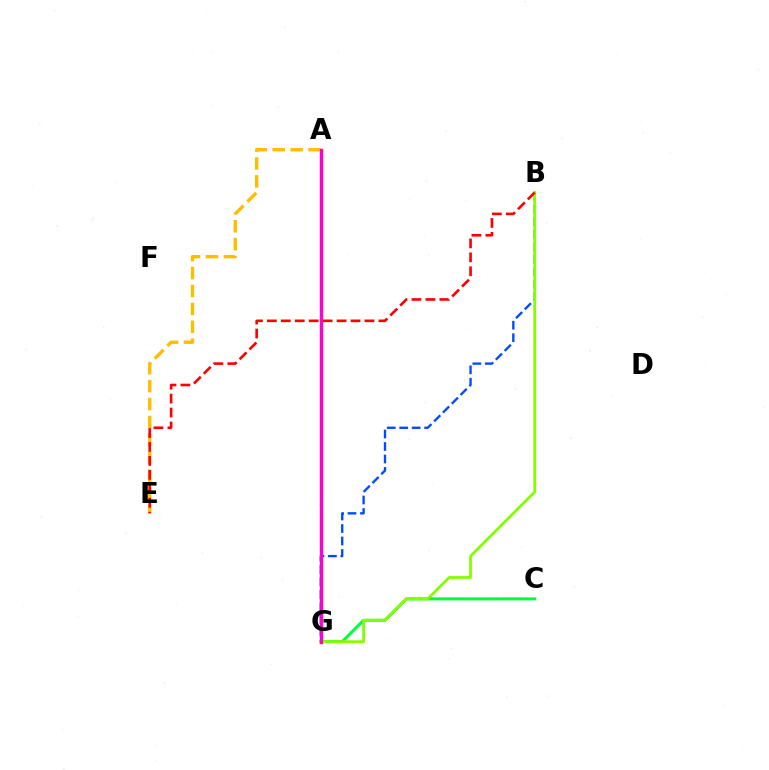{('A', 'G'): [{'color': '#7200ff', 'line_style': 'solid', 'thickness': 2.38}, {'color': '#ff00cf', 'line_style': 'solid', 'thickness': 2.26}], ('C', 'G'): [{'color': '#00fff6', 'line_style': 'dotted', 'thickness': 1.59}, {'color': '#00ff39', 'line_style': 'solid', 'thickness': 2.15}], ('B', 'G'): [{'color': '#004bff', 'line_style': 'dashed', 'thickness': 1.69}, {'color': '#84ff00', 'line_style': 'solid', 'thickness': 2.0}], ('A', 'E'): [{'color': '#ffbd00', 'line_style': 'dashed', 'thickness': 2.43}], ('B', 'E'): [{'color': '#ff0000', 'line_style': 'dashed', 'thickness': 1.9}]}